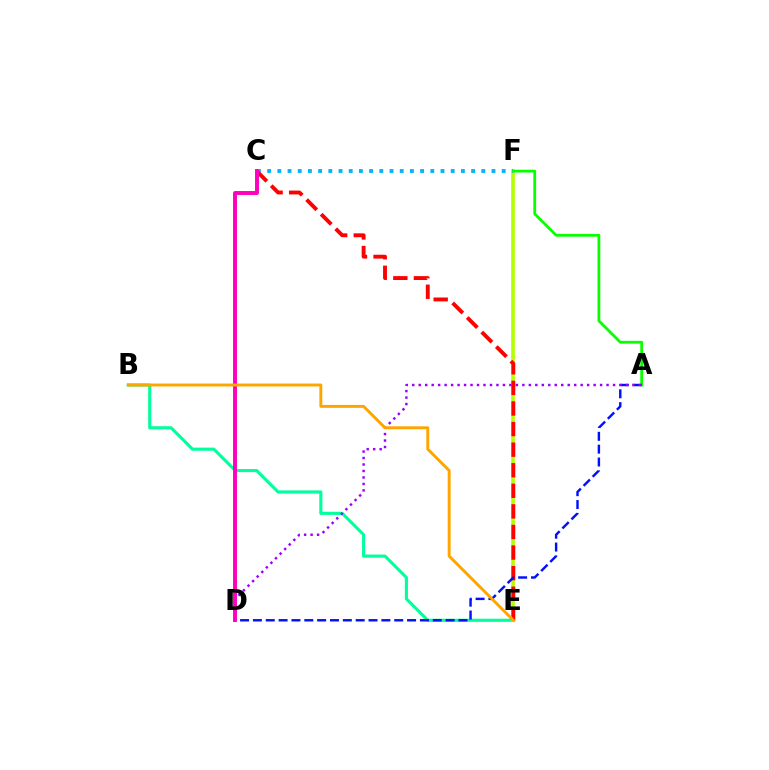{('B', 'E'): [{'color': '#00ff9d', 'line_style': 'solid', 'thickness': 2.24}, {'color': '#ffa500', 'line_style': 'solid', 'thickness': 2.11}], ('E', 'F'): [{'color': '#b3ff00', 'line_style': 'solid', 'thickness': 2.62}], ('C', 'F'): [{'color': '#00b5ff', 'line_style': 'dotted', 'thickness': 2.77}], ('C', 'E'): [{'color': '#ff0000', 'line_style': 'dashed', 'thickness': 2.8}], ('A', 'F'): [{'color': '#08ff00', 'line_style': 'solid', 'thickness': 2.0}], ('A', 'D'): [{'color': '#0010ff', 'line_style': 'dashed', 'thickness': 1.75}, {'color': '#9b00ff', 'line_style': 'dotted', 'thickness': 1.76}], ('C', 'D'): [{'color': '#ff00bd', 'line_style': 'solid', 'thickness': 2.82}]}